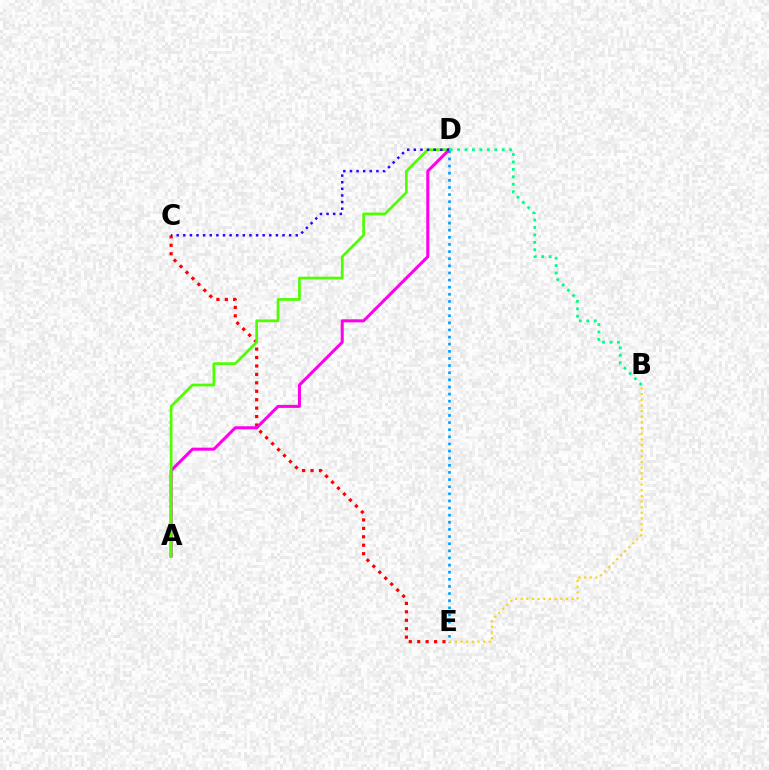{('C', 'E'): [{'color': '#ff0000', 'line_style': 'dotted', 'thickness': 2.29}], ('D', 'E'): [{'color': '#009eff', 'line_style': 'dotted', 'thickness': 1.94}], ('A', 'D'): [{'color': '#ff00ed', 'line_style': 'solid', 'thickness': 2.18}, {'color': '#4fff00', 'line_style': 'solid', 'thickness': 1.96}], ('B', 'E'): [{'color': '#ffd500', 'line_style': 'dotted', 'thickness': 1.54}], ('B', 'D'): [{'color': '#00ff86', 'line_style': 'dotted', 'thickness': 2.02}], ('C', 'D'): [{'color': '#3700ff', 'line_style': 'dotted', 'thickness': 1.8}]}